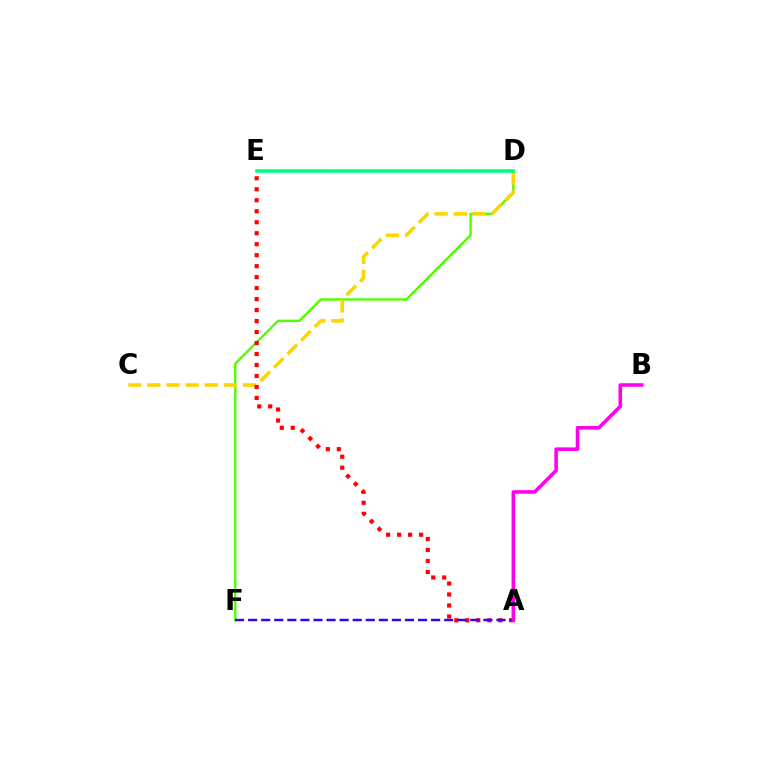{('D', 'E'): [{'color': '#009eff', 'line_style': 'dashed', 'thickness': 1.55}, {'color': '#00ff86', 'line_style': 'solid', 'thickness': 2.55}], ('D', 'F'): [{'color': '#4fff00', 'line_style': 'solid', 'thickness': 1.72}], ('C', 'D'): [{'color': '#ffd500', 'line_style': 'dashed', 'thickness': 2.6}], ('A', 'E'): [{'color': '#ff0000', 'line_style': 'dotted', 'thickness': 2.98}], ('A', 'F'): [{'color': '#3700ff', 'line_style': 'dashed', 'thickness': 1.78}], ('A', 'B'): [{'color': '#ff00ed', 'line_style': 'solid', 'thickness': 2.57}]}